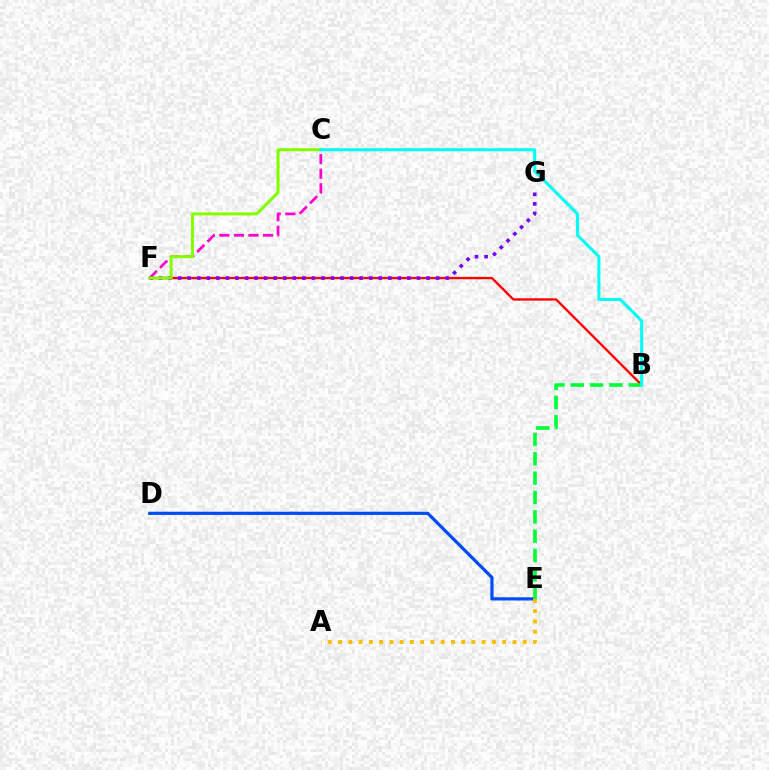{('D', 'E'): [{'color': '#004bff', 'line_style': 'solid', 'thickness': 2.31}], ('B', 'F'): [{'color': '#ff0000', 'line_style': 'solid', 'thickness': 1.69}], ('B', 'E'): [{'color': '#00ff39', 'line_style': 'dashed', 'thickness': 2.63}], ('F', 'G'): [{'color': '#7200ff', 'line_style': 'dotted', 'thickness': 2.6}], ('C', 'F'): [{'color': '#ff00cf', 'line_style': 'dashed', 'thickness': 1.98}, {'color': '#84ff00', 'line_style': 'solid', 'thickness': 2.17}], ('A', 'E'): [{'color': '#ffbd00', 'line_style': 'dotted', 'thickness': 2.79}], ('B', 'C'): [{'color': '#00fff6', 'line_style': 'solid', 'thickness': 2.22}]}